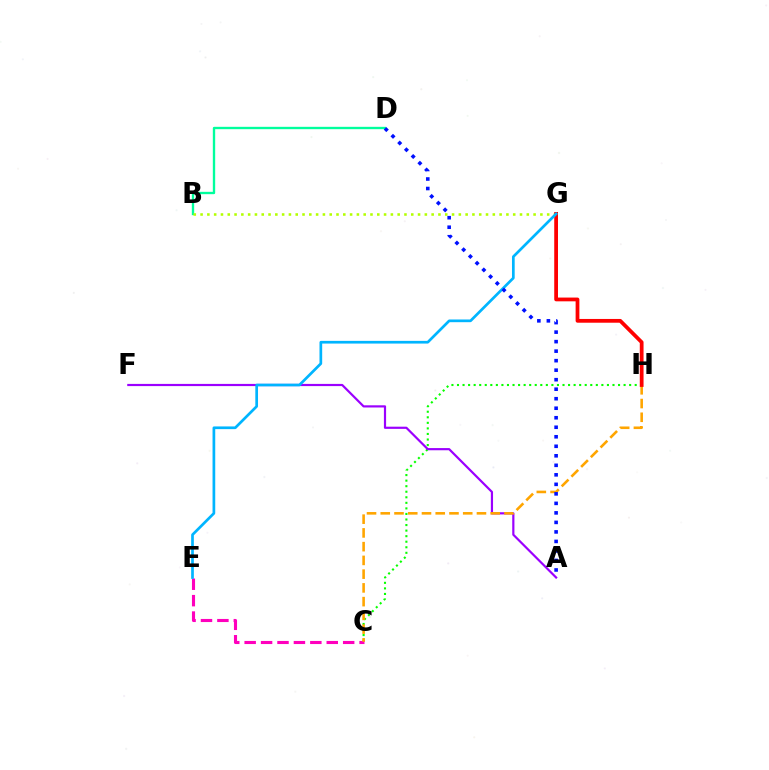{('C', 'H'): [{'color': '#08ff00', 'line_style': 'dotted', 'thickness': 1.51}, {'color': '#ffa500', 'line_style': 'dashed', 'thickness': 1.87}], ('C', 'E'): [{'color': '#ff00bd', 'line_style': 'dashed', 'thickness': 2.23}], ('B', 'D'): [{'color': '#00ff9d', 'line_style': 'solid', 'thickness': 1.69}], ('A', 'F'): [{'color': '#9b00ff', 'line_style': 'solid', 'thickness': 1.57}], ('B', 'G'): [{'color': '#b3ff00', 'line_style': 'dotted', 'thickness': 1.85}], ('G', 'H'): [{'color': '#ff0000', 'line_style': 'solid', 'thickness': 2.71}], ('E', 'G'): [{'color': '#00b5ff', 'line_style': 'solid', 'thickness': 1.94}], ('A', 'D'): [{'color': '#0010ff', 'line_style': 'dotted', 'thickness': 2.58}]}